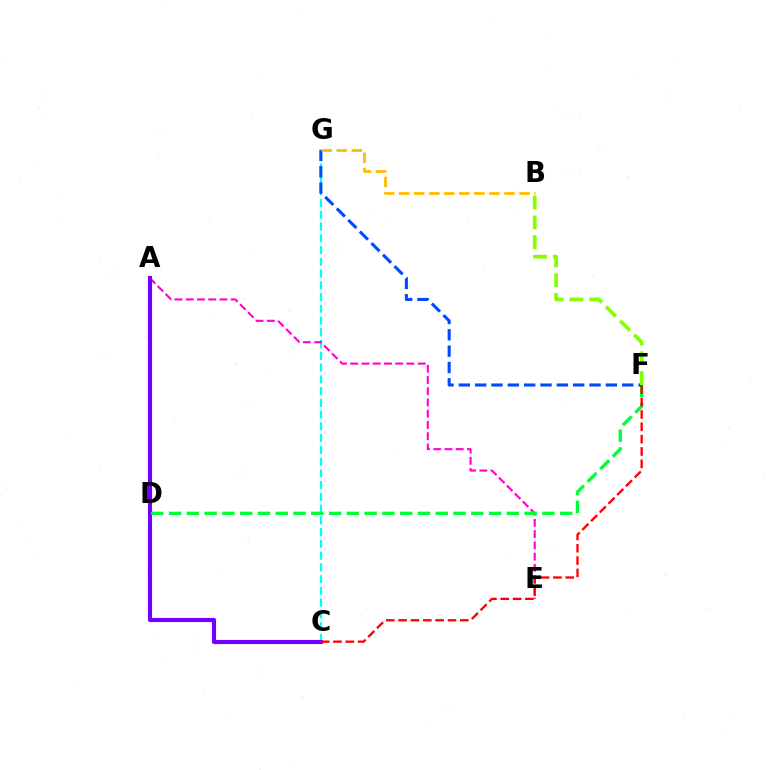{('C', 'G'): [{'color': '#00fff6', 'line_style': 'dashed', 'thickness': 1.6}], ('A', 'E'): [{'color': '#ff00cf', 'line_style': 'dashed', 'thickness': 1.53}], ('A', 'C'): [{'color': '#7200ff', 'line_style': 'solid', 'thickness': 2.97}], ('D', 'F'): [{'color': '#00ff39', 'line_style': 'dashed', 'thickness': 2.42}], ('C', 'F'): [{'color': '#ff0000', 'line_style': 'dashed', 'thickness': 1.68}], ('F', 'G'): [{'color': '#004bff', 'line_style': 'dashed', 'thickness': 2.22}], ('B', 'G'): [{'color': '#ffbd00', 'line_style': 'dashed', 'thickness': 2.04}], ('B', 'F'): [{'color': '#84ff00', 'line_style': 'dashed', 'thickness': 2.69}]}